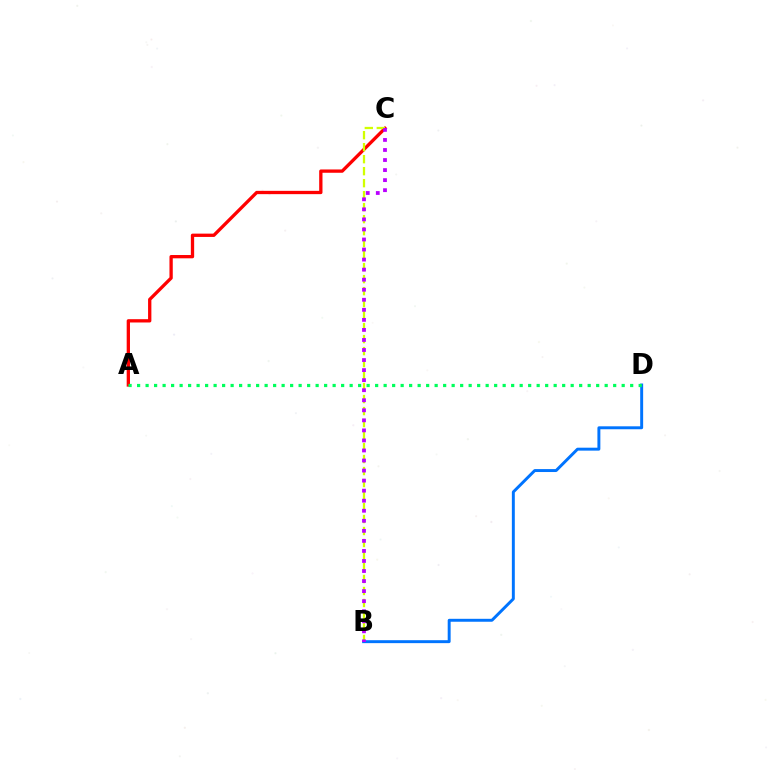{('A', 'C'): [{'color': '#ff0000', 'line_style': 'solid', 'thickness': 2.38}], ('B', 'D'): [{'color': '#0074ff', 'line_style': 'solid', 'thickness': 2.12}], ('A', 'D'): [{'color': '#00ff5c', 'line_style': 'dotted', 'thickness': 2.31}], ('B', 'C'): [{'color': '#d1ff00', 'line_style': 'dashed', 'thickness': 1.63}, {'color': '#b900ff', 'line_style': 'dotted', 'thickness': 2.73}]}